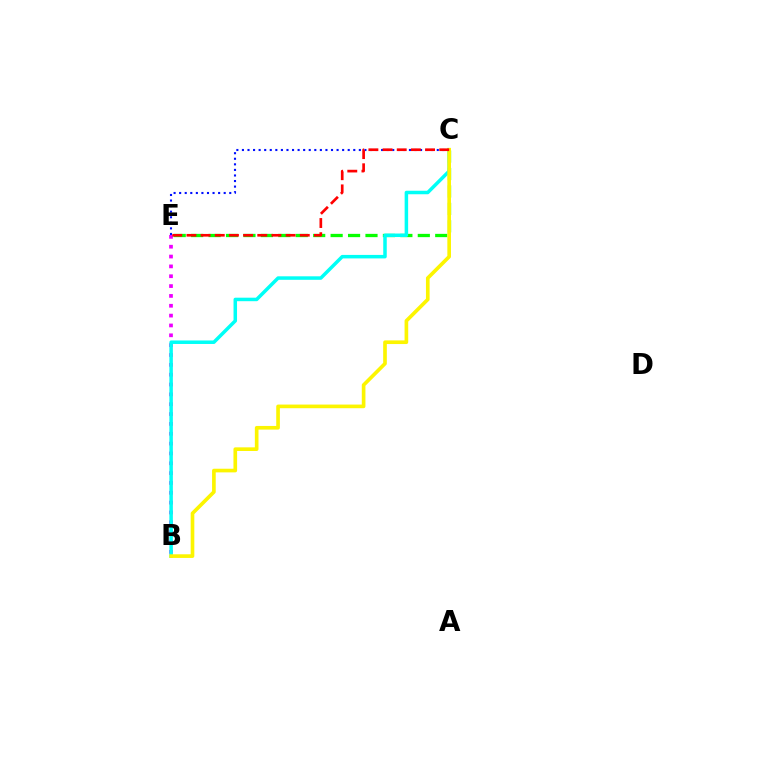{('C', 'E'): [{'color': '#08ff00', 'line_style': 'dashed', 'thickness': 2.37}, {'color': '#0010ff', 'line_style': 'dotted', 'thickness': 1.51}, {'color': '#ff0000', 'line_style': 'dashed', 'thickness': 1.92}], ('B', 'E'): [{'color': '#ee00ff', 'line_style': 'dotted', 'thickness': 2.67}], ('B', 'C'): [{'color': '#00fff6', 'line_style': 'solid', 'thickness': 2.52}, {'color': '#fcf500', 'line_style': 'solid', 'thickness': 2.63}]}